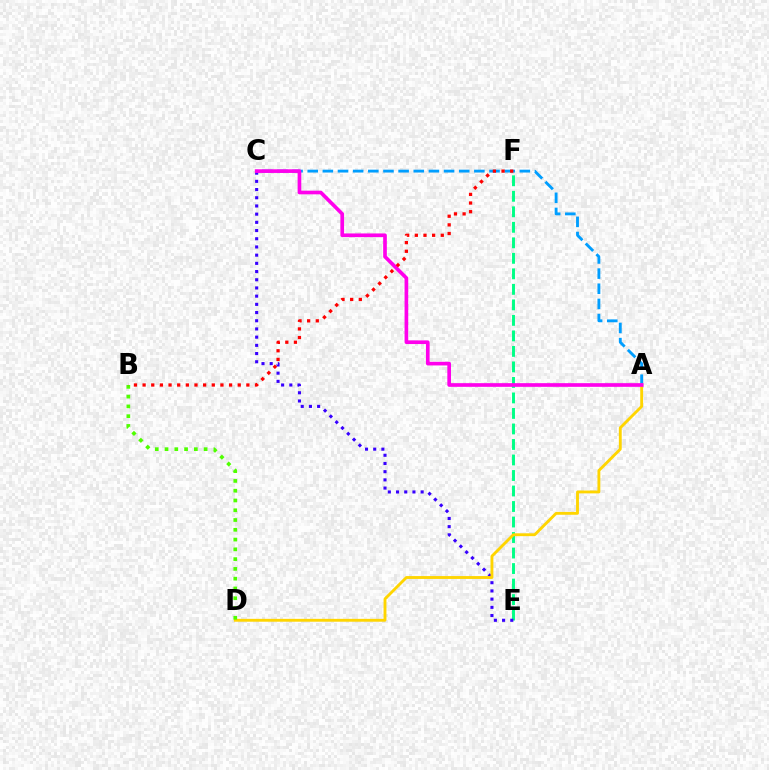{('A', 'C'): [{'color': '#009eff', 'line_style': 'dashed', 'thickness': 2.06}, {'color': '#ff00ed', 'line_style': 'solid', 'thickness': 2.64}], ('E', 'F'): [{'color': '#00ff86', 'line_style': 'dashed', 'thickness': 2.11}], ('C', 'E'): [{'color': '#3700ff', 'line_style': 'dotted', 'thickness': 2.23}], ('A', 'D'): [{'color': '#ffd500', 'line_style': 'solid', 'thickness': 2.06}], ('B', 'D'): [{'color': '#4fff00', 'line_style': 'dotted', 'thickness': 2.66}], ('B', 'F'): [{'color': '#ff0000', 'line_style': 'dotted', 'thickness': 2.35}]}